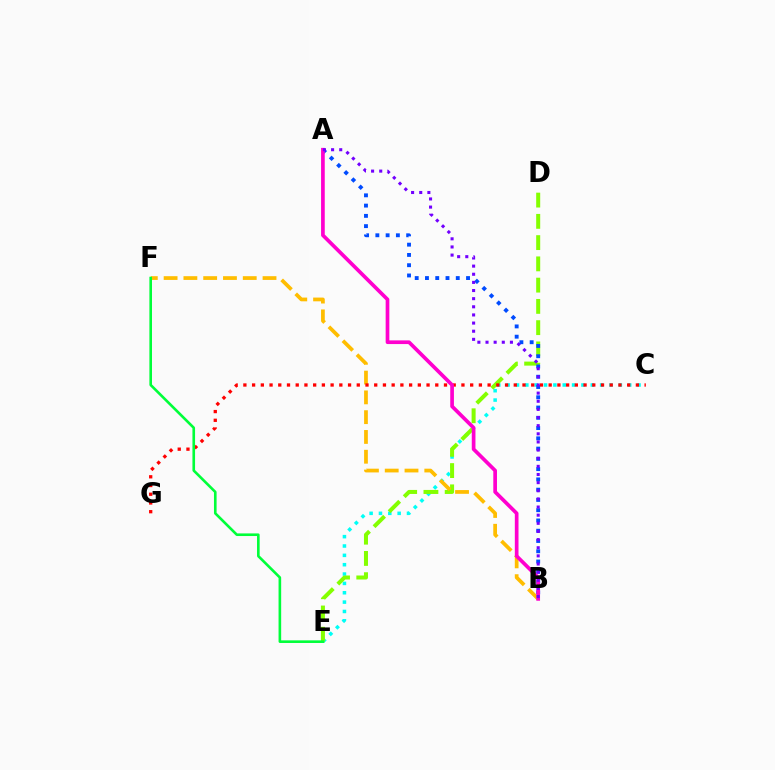{('C', 'E'): [{'color': '#00fff6', 'line_style': 'dotted', 'thickness': 2.54}], ('D', 'E'): [{'color': '#84ff00', 'line_style': 'dashed', 'thickness': 2.89}], ('A', 'B'): [{'color': '#004bff', 'line_style': 'dotted', 'thickness': 2.79}, {'color': '#ff00cf', 'line_style': 'solid', 'thickness': 2.65}, {'color': '#7200ff', 'line_style': 'dotted', 'thickness': 2.21}], ('B', 'F'): [{'color': '#ffbd00', 'line_style': 'dashed', 'thickness': 2.69}], ('C', 'G'): [{'color': '#ff0000', 'line_style': 'dotted', 'thickness': 2.37}], ('E', 'F'): [{'color': '#00ff39', 'line_style': 'solid', 'thickness': 1.89}]}